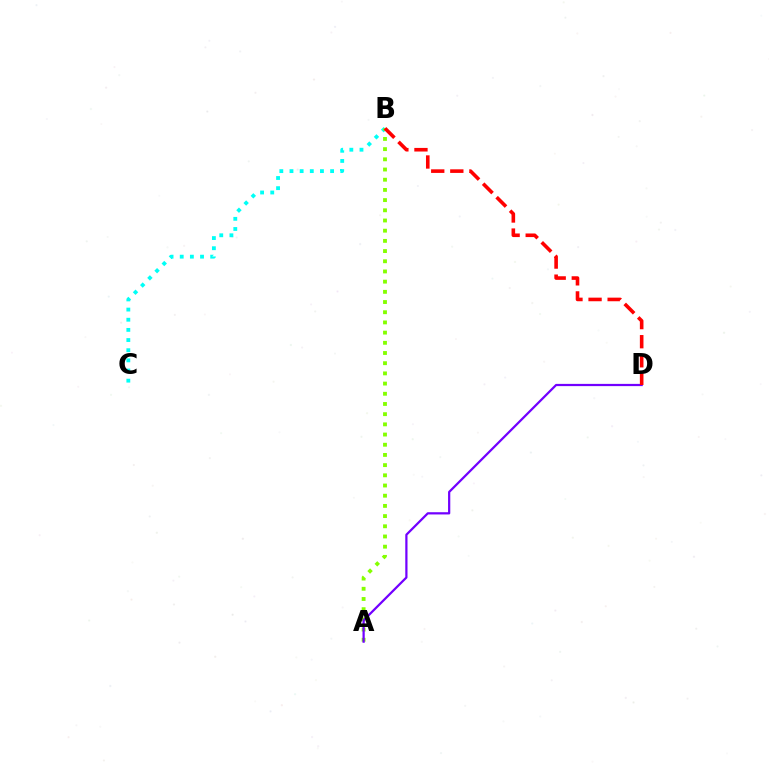{('B', 'C'): [{'color': '#00fff6', 'line_style': 'dotted', 'thickness': 2.76}], ('A', 'B'): [{'color': '#84ff00', 'line_style': 'dotted', 'thickness': 2.77}], ('A', 'D'): [{'color': '#7200ff', 'line_style': 'solid', 'thickness': 1.6}], ('B', 'D'): [{'color': '#ff0000', 'line_style': 'dashed', 'thickness': 2.59}]}